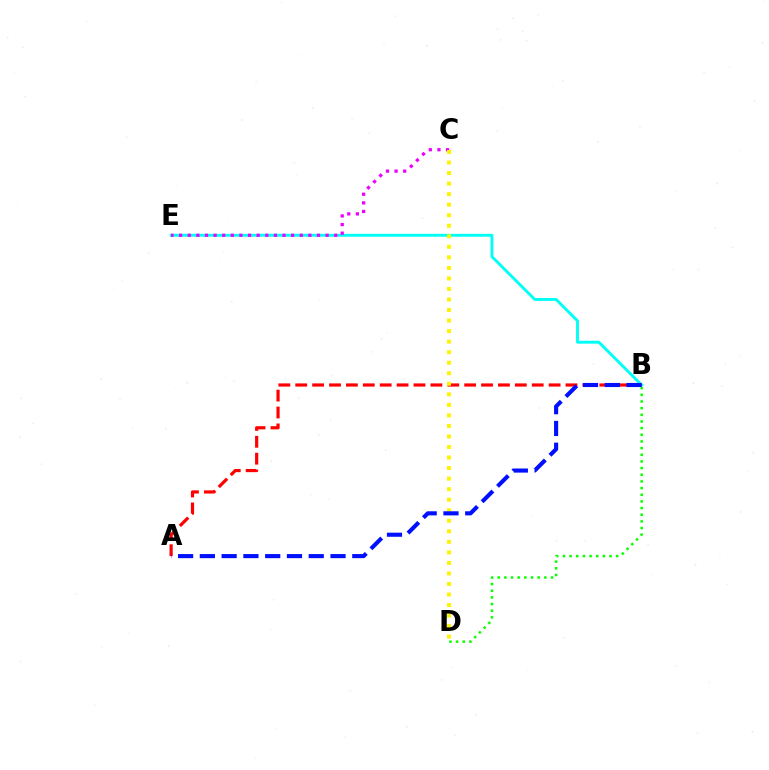{('B', 'E'): [{'color': '#00fff6', 'line_style': 'solid', 'thickness': 2.09}], ('C', 'E'): [{'color': '#ee00ff', 'line_style': 'dotted', 'thickness': 2.34}], ('A', 'B'): [{'color': '#ff0000', 'line_style': 'dashed', 'thickness': 2.29}, {'color': '#0010ff', 'line_style': 'dashed', 'thickness': 2.96}], ('B', 'D'): [{'color': '#08ff00', 'line_style': 'dotted', 'thickness': 1.81}], ('C', 'D'): [{'color': '#fcf500', 'line_style': 'dotted', 'thickness': 2.86}]}